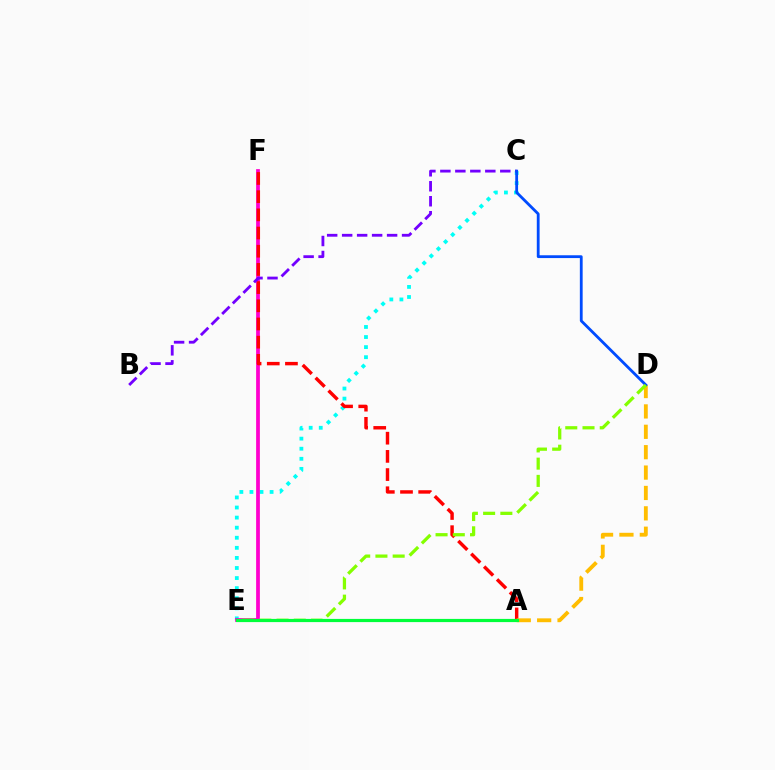{('C', 'E'): [{'color': '#00fff6', 'line_style': 'dotted', 'thickness': 2.74}], ('E', 'F'): [{'color': '#ff00cf', 'line_style': 'solid', 'thickness': 2.7}], ('A', 'F'): [{'color': '#ff0000', 'line_style': 'dashed', 'thickness': 2.47}], ('B', 'C'): [{'color': '#7200ff', 'line_style': 'dashed', 'thickness': 2.04}], ('A', 'D'): [{'color': '#ffbd00', 'line_style': 'dashed', 'thickness': 2.77}], ('C', 'D'): [{'color': '#004bff', 'line_style': 'solid', 'thickness': 2.02}], ('D', 'E'): [{'color': '#84ff00', 'line_style': 'dashed', 'thickness': 2.34}], ('A', 'E'): [{'color': '#00ff39', 'line_style': 'solid', 'thickness': 2.3}]}